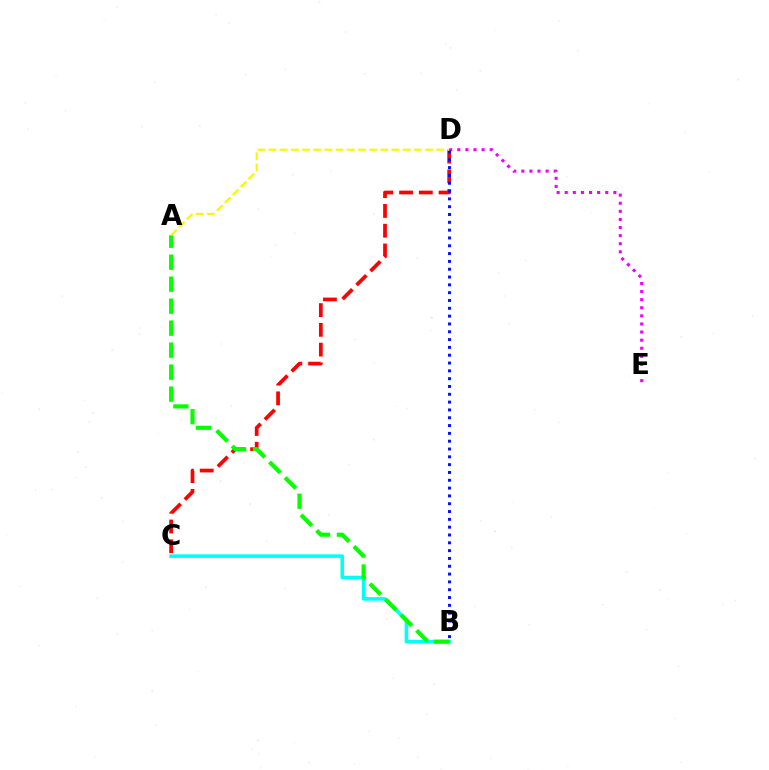{('B', 'C'): [{'color': '#00fff6', 'line_style': 'solid', 'thickness': 2.57}], ('C', 'D'): [{'color': '#ff0000', 'line_style': 'dashed', 'thickness': 2.68}], ('A', 'B'): [{'color': '#08ff00', 'line_style': 'dashed', 'thickness': 2.99}], ('D', 'E'): [{'color': '#ee00ff', 'line_style': 'dotted', 'thickness': 2.2}], ('B', 'D'): [{'color': '#0010ff', 'line_style': 'dotted', 'thickness': 2.12}], ('A', 'D'): [{'color': '#fcf500', 'line_style': 'dashed', 'thickness': 1.52}]}